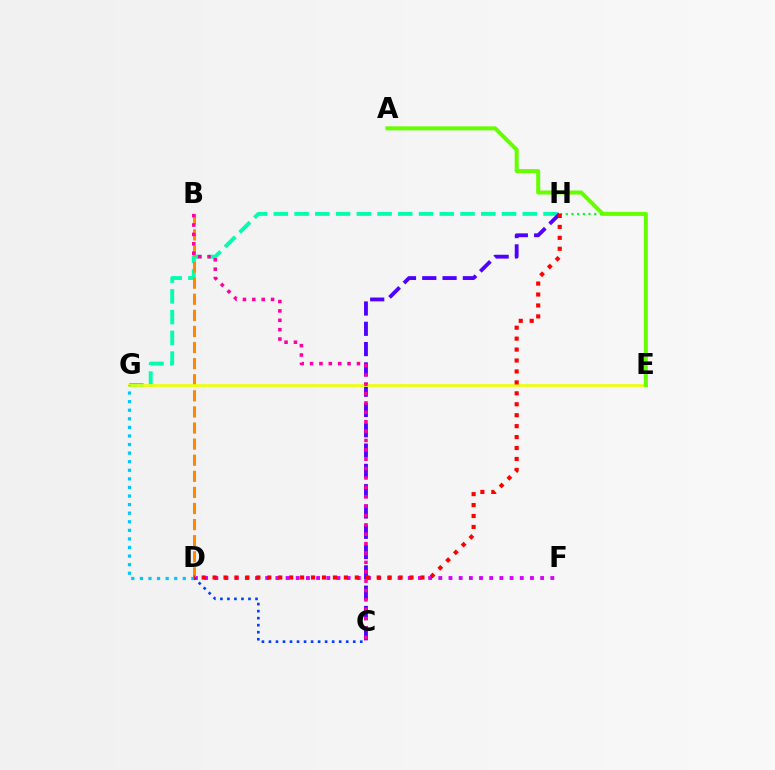{('G', 'H'): [{'color': '#00ffaf', 'line_style': 'dashed', 'thickness': 2.82}], ('D', 'F'): [{'color': '#d600ff', 'line_style': 'dotted', 'thickness': 2.77}], ('B', 'D'): [{'color': '#ff8800', 'line_style': 'dashed', 'thickness': 2.19}], ('C', 'D'): [{'color': '#003fff', 'line_style': 'dotted', 'thickness': 1.91}], ('C', 'H'): [{'color': '#4f00ff', 'line_style': 'dashed', 'thickness': 2.76}], ('E', 'H'): [{'color': '#00ff27', 'line_style': 'dotted', 'thickness': 1.55}], ('E', 'G'): [{'color': '#eeff00', 'line_style': 'solid', 'thickness': 1.9}], ('A', 'E'): [{'color': '#66ff00', 'line_style': 'solid', 'thickness': 2.89}], ('D', 'G'): [{'color': '#00c7ff', 'line_style': 'dotted', 'thickness': 2.33}], ('D', 'H'): [{'color': '#ff0000', 'line_style': 'dotted', 'thickness': 2.97}], ('B', 'C'): [{'color': '#ff00a0', 'line_style': 'dotted', 'thickness': 2.55}]}